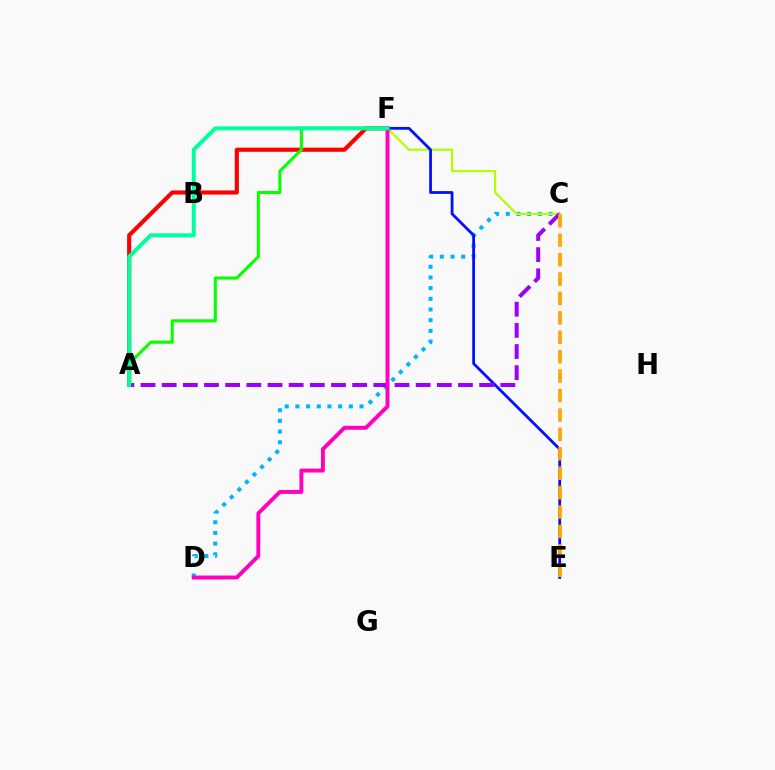{('C', 'D'): [{'color': '#00b5ff', 'line_style': 'dotted', 'thickness': 2.9}], ('C', 'F'): [{'color': '#b3ff00', 'line_style': 'solid', 'thickness': 1.58}], ('E', 'F'): [{'color': '#0010ff', 'line_style': 'solid', 'thickness': 2.0}], ('A', 'F'): [{'color': '#ff0000', 'line_style': 'solid', 'thickness': 2.97}, {'color': '#08ff00', 'line_style': 'solid', 'thickness': 2.21}, {'color': '#00ff9d', 'line_style': 'solid', 'thickness': 2.87}], ('A', 'C'): [{'color': '#9b00ff', 'line_style': 'dashed', 'thickness': 2.88}], ('C', 'E'): [{'color': '#ffa500', 'line_style': 'dashed', 'thickness': 2.64}], ('D', 'F'): [{'color': '#ff00bd', 'line_style': 'solid', 'thickness': 2.82}]}